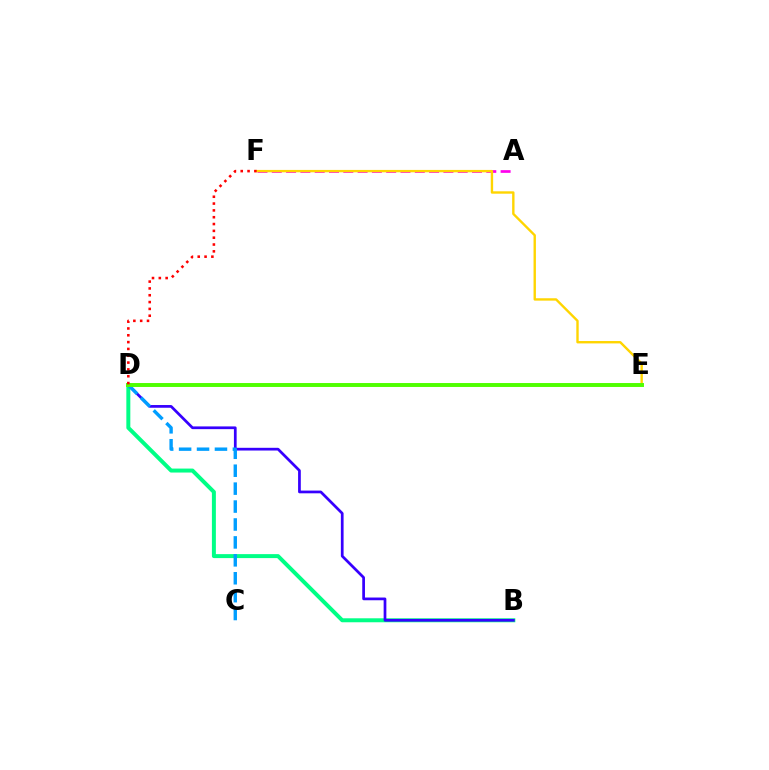{('B', 'D'): [{'color': '#00ff86', 'line_style': 'solid', 'thickness': 2.86}, {'color': '#3700ff', 'line_style': 'solid', 'thickness': 1.96}], ('C', 'D'): [{'color': '#009eff', 'line_style': 'dashed', 'thickness': 2.44}], ('A', 'F'): [{'color': '#ff00ed', 'line_style': 'dashed', 'thickness': 1.94}], ('E', 'F'): [{'color': '#ffd500', 'line_style': 'solid', 'thickness': 1.71}], ('D', 'E'): [{'color': '#4fff00', 'line_style': 'solid', 'thickness': 2.83}], ('D', 'F'): [{'color': '#ff0000', 'line_style': 'dotted', 'thickness': 1.85}]}